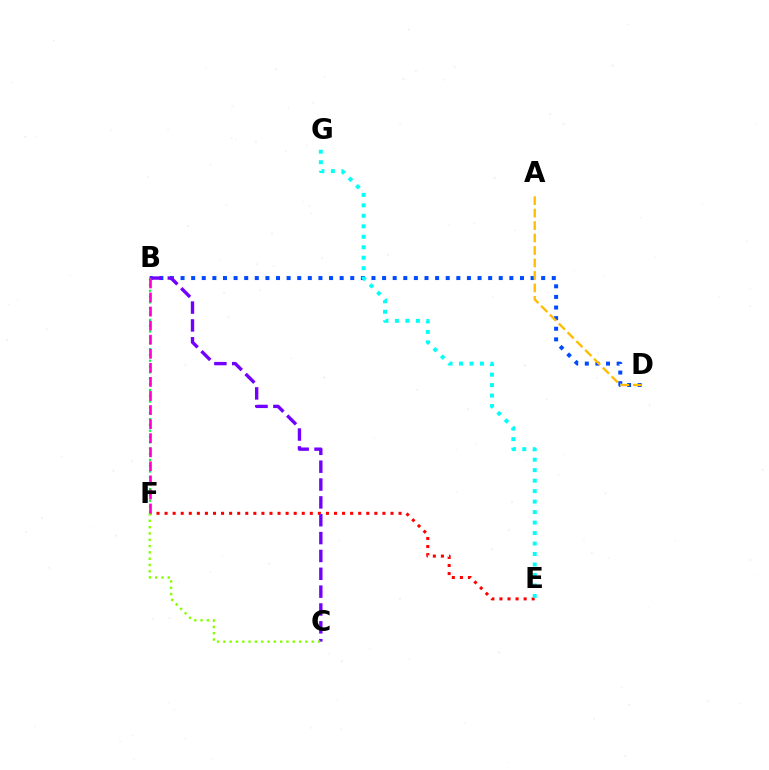{('E', 'F'): [{'color': '#ff0000', 'line_style': 'dotted', 'thickness': 2.19}], ('B', 'D'): [{'color': '#004bff', 'line_style': 'dotted', 'thickness': 2.88}], ('B', 'C'): [{'color': '#7200ff', 'line_style': 'dashed', 'thickness': 2.42}], ('C', 'F'): [{'color': '#84ff00', 'line_style': 'dotted', 'thickness': 1.71}], ('B', 'F'): [{'color': '#00ff39', 'line_style': 'dotted', 'thickness': 1.58}, {'color': '#ff00cf', 'line_style': 'dashed', 'thickness': 1.91}], ('A', 'D'): [{'color': '#ffbd00', 'line_style': 'dashed', 'thickness': 1.69}], ('E', 'G'): [{'color': '#00fff6', 'line_style': 'dotted', 'thickness': 2.85}]}